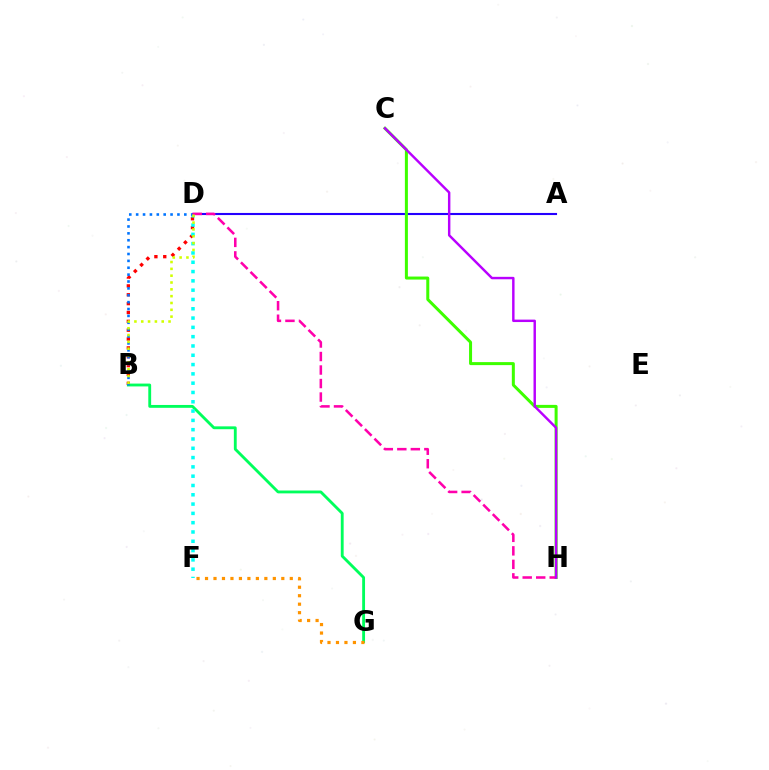{('A', 'D'): [{'color': '#2500ff', 'line_style': 'solid', 'thickness': 1.51}], ('B', 'D'): [{'color': '#ff0000', 'line_style': 'dotted', 'thickness': 2.41}, {'color': '#0074ff', 'line_style': 'dotted', 'thickness': 1.87}, {'color': '#d1ff00', 'line_style': 'dotted', 'thickness': 1.85}], ('B', 'G'): [{'color': '#00ff5c', 'line_style': 'solid', 'thickness': 2.05}], ('C', 'H'): [{'color': '#3dff00', 'line_style': 'solid', 'thickness': 2.17}, {'color': '#b900ff', 'line_style': 'solid', 'thickness': 1.76}], ('F', 'G'): [{'color': '#ff9400', 'line_style': 'dotted', 'thickness': 2.3}], ('D', 'F'): [{'color': '#00fff6', 'line_style': 'dotted', 'thickness': 2.53}], ('D', 'H'): [{'color': '#ff00ac', 'line_style': 'dashed', 'thickness': 1.84}]}